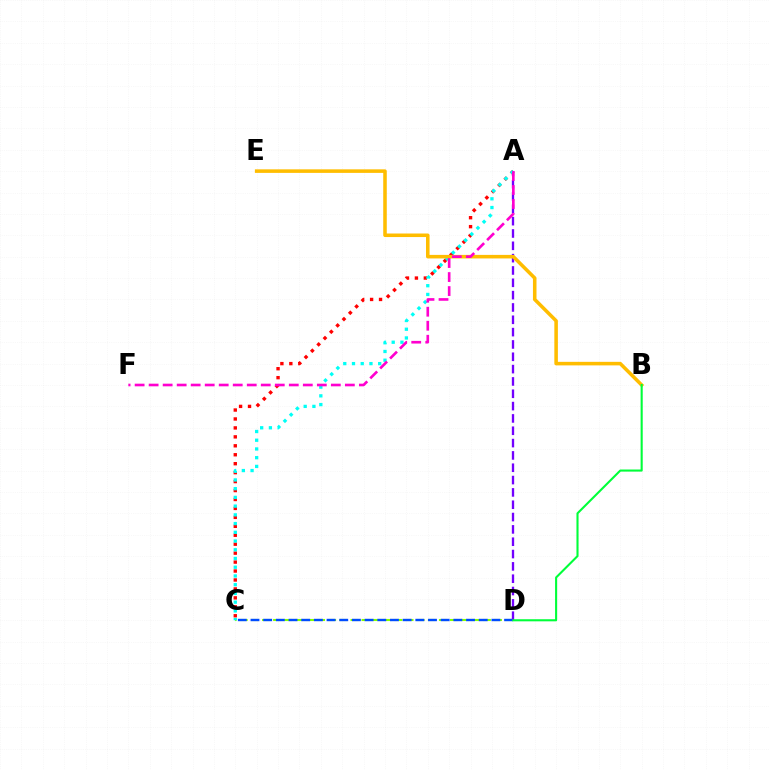{('C', 'D'): [{'color': '#84ff00', 'line_style': 'dashed', 'thickness': 1.5}, {'color': '#004bff', 'line_style': 'dashed', 'thickness': 1.72}], ('A', 'C'): [{'color': '#ff0000', 'line_style': 'dotted', 'thickness': 2.43}, {'color': '#00fff6', 'line_style': 'dotted', 'thickness': 2.37}], ('A', 'D'): [{'color': '#7200ff', 'line_style': 'dashed', 'thickness': 1.67}], ('B', 'E'): [{'color': '#ffbd00', 'line_style': 'solid', 'thickness': 2.55}], ('A', 'F'): [{'color': '#ff00cf', 'line_style': 'dashed', 'thickness': 1.9}], ('B', 'D'): [{'color': '#00ff39', 'line_style': 'solid', 'thickness': 1.51}]}